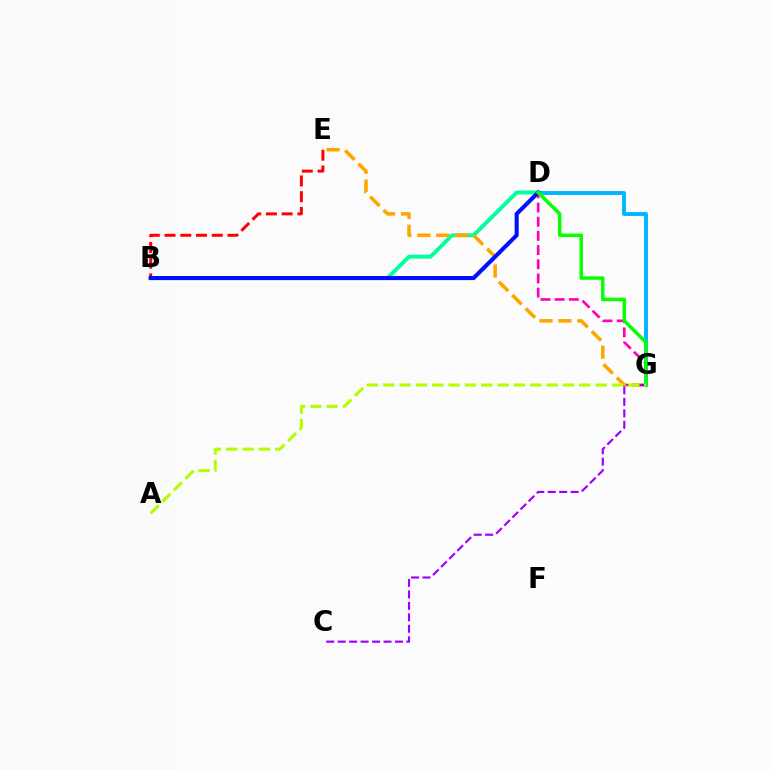{('B', 'D'): [{'color': '#00ff9d', 'line_style': 'solid', 'thickness': 2.83}, {'color': '#0010ff', 'line_style': 'solid', 'thickness': 2.94}], ('B', 'E'): [{'color': '#ff0000', 'line_style': 'dashed', 'thickness': 2.14}], ('D', 'G'): [{'color': '#ff00bd', 'line_style': 'dashed', 'thickness': 1.92}, {'color': '#00b5ff', 'line_style': 'solid', 'thickness': 2.81}, {'color': '#08ff00', 'line_style': 'solid', 'thickness': 2.52}], ('E', 'G'): [{'color': '#ffa500', 'line_style': 'dashed', 'thickness': 2.57}], ('C', 'G'): [{'color': '#9b00ff', 'line_style': 'dashed', 'thickness': 1.56}], ('A', 'G'): [{'color': '#b3ff00', 'line_style': 'dashed', 'thickness': 2.22}]}